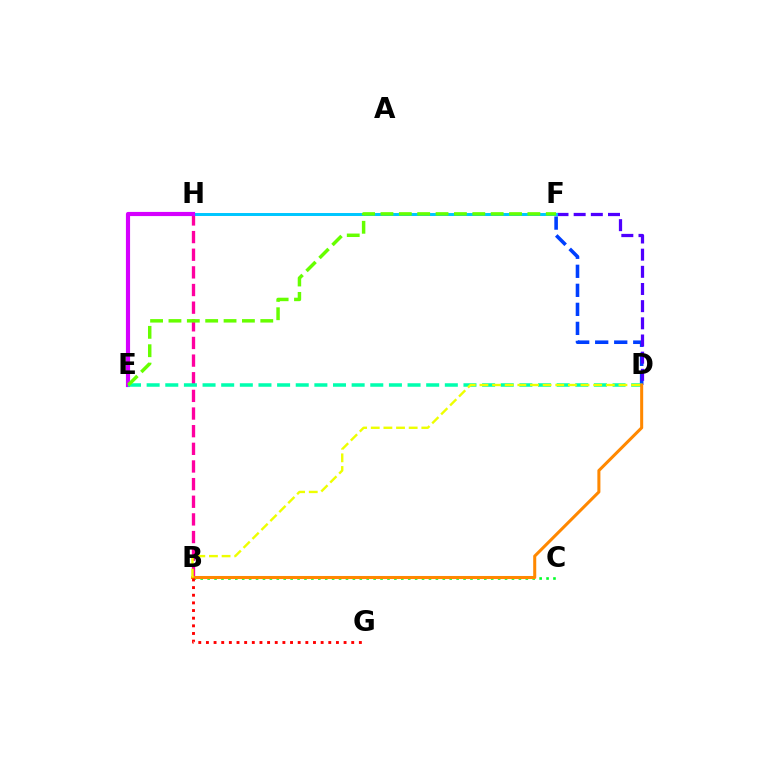{('D', 'F'): [{'color': '#003fff', 'line_style': 'dashed', 'thickness': 2.58}, {'color': '#4f00ff', 'line_style': 'dashed', 'thickness': 2.33}], ('B', 'H'): [{'color': '#ff00a0', 'line_style': 'dashed', 'thickness': 2.4}], ('B', 'C'): [{'color': '#00ff27', 'line_style': 'dotted', 'thickness': 1.88}], ('F', 'H'): [{'color': '#00c7ff', 'line_style': 'solid', 'thickness': 2.14}], ('E', 'H'): [{'color': '#d600ff', 'line_style': 'solid', 'thickness': 2.99}], ('D', 'E'): [{'color': '#00ffaf', 'line_style': 'dashed', 'thickness': 2.53}], ('B', 'D'): [{'color': '#ff8800', 'line_style': 'solid', 'thickness': 2.19}, {'color': '#eeff00', 'line_style': 'dashed', 'thickness': 1.72}], ('B', 'G'): [{'color': '#ff0000', 'line_style': 'dotted', 'thickness': 2.08}], ('E', 'F'): [{'color': '#66ff00', 'line_style': 'dashed', 'thickness': 2.5}]}